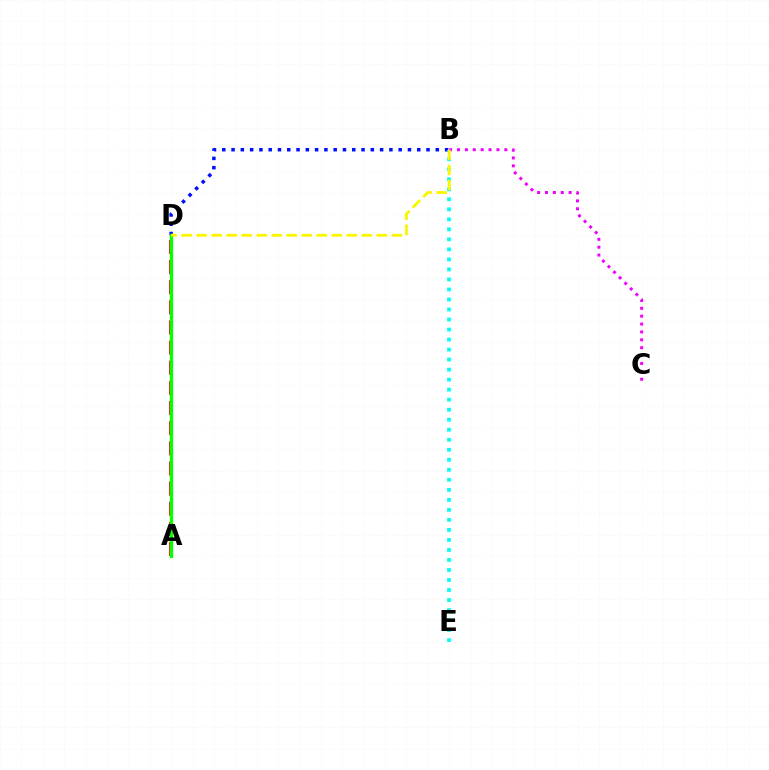{('B', 'D'): [{'color': '#0010ff', 'line_style': 'dotted', 'thickness': 2.52}, {'color': '#fcf500', 'line_style': 'dashed', 'thickness': 2.04}], ('A', 'D'): [{'color': '#ff0000', 'line_style': 'dashed', 'thickness': 2.74}, {'color': '#08ff00', 'line_style': 'solid', 'thickness': 2.39}], ('B', 'C'): [{'color': '#ee00ff', 'line_style': 'dotted', 'thickness': 2.14}], ('B', 'E'): [{'color': '#00fff6', 'line_style': 'dotted', 'thickness': 2.72}]}